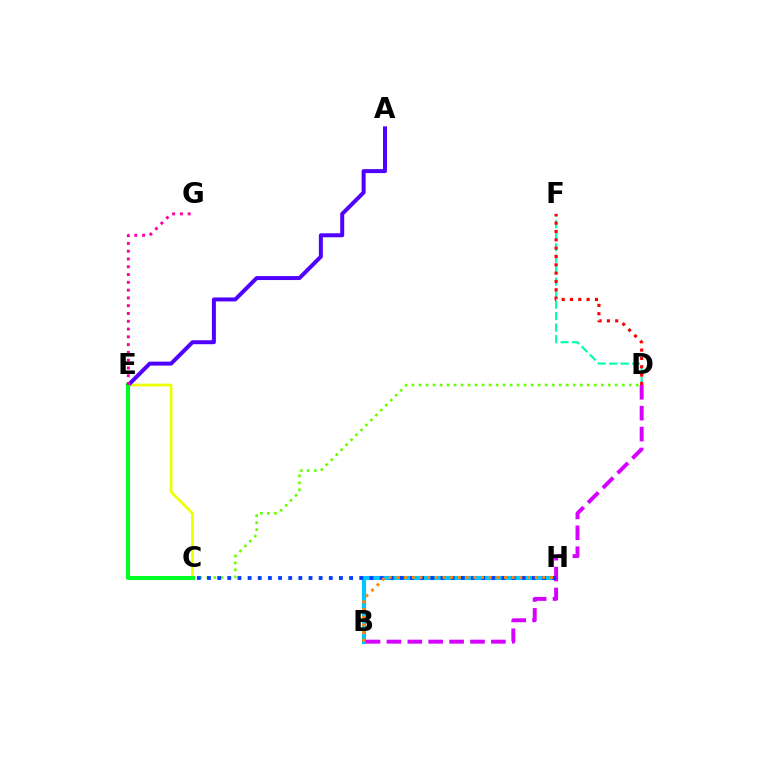{('C', 'E'): [{'color': '#eeff00', 'line_style': 'solid', 'thickness': 1.95}, {'color': '#00ff27', 'line_style': 'solid', 'thickness': 2.92}], ('A', 'E'): [{'color': '#4f00ff', 'line_style': 'solid', 'thickness': 2.86}], ('C', 'D'): [{'color': '#66ff00', 'line_style': 'dotted', 'thickness': 1.9}], ('B', 'H'): [{'color': '#00c7ff', 'line_style': 'solid', 'thickness': 2.96}, {'color': '#ff8800', 'line_style': 'dotted', 'thickness': 2.09}], ('B', 'D'): [{'color': '#d600ff', 'line_style': 'dashed', 'thickness': 2.84}], ('C', 'H'): [{'color': '#003fff', 'line_style': 'dotted', 'thickness': 2.76}], ('D', 'F'): [{'color': '#00ffaf', 'line_style': 'dashed', 'thickness': 1.56}, {'color': '#ff0000', 'line_style': 'dotted', 'thickness': 2.26}], ('E', 'G'): [{'color': '#ff00a0', 'line_style': 'dotted', 'thickness': 2.11}]}